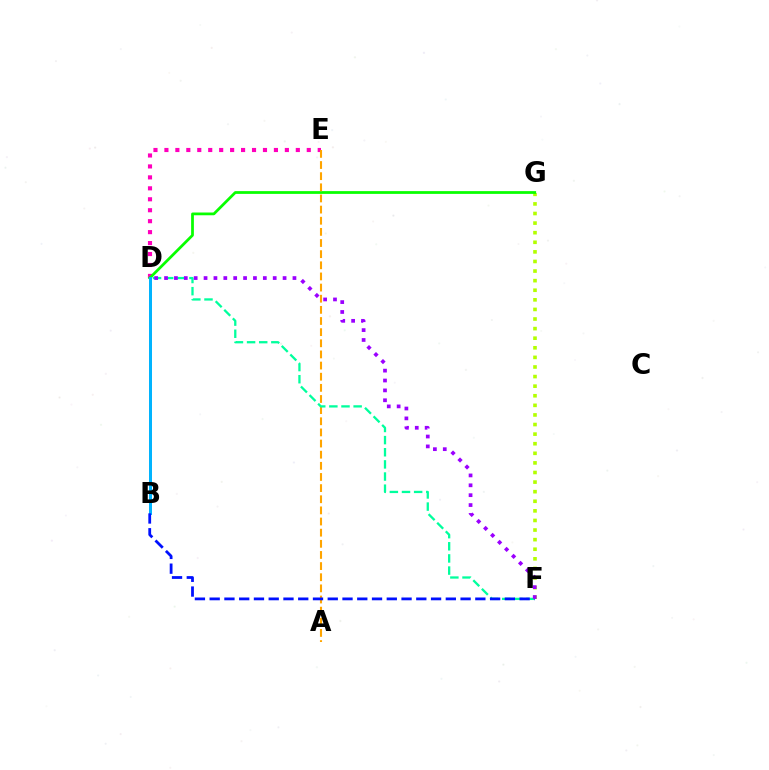{('D', 'E'): [{'color': '#ff00bd', 'line_style': 'dotted', 'thickness': 2.98}], ('F', 'G'): [{'color': '#b3ff00', 'line_style': 'dotted', 'thickness': 2.61}], ('D', 'G'): [{'color': '#08ff00', 'line_style': 'solid', 'thickness': 1.98}], ('A', 'E'): [{'color': '#ffa500', 'line_style': 'dashed', 'thickness': 1.51}], ('B', 'D'): [{'color': '#ff0000', 'line_style': 'solid', 'thickness': 2.06}, {'color': '#00b5ff', 'line_style': 'solid', 'thickness': 2.15}], ('D', 'F'): [{'color': '#00ff9d', 'line_style': 'dashed', 'thickness': 1.65}, {'color': '#9b00ff', 'line_style': 'dotted', 'thickness': 2.68}], ('B', 'F'): [{'color': '#0010ff', 'line_style': 'dashed', 'thickness': 2.01}]}